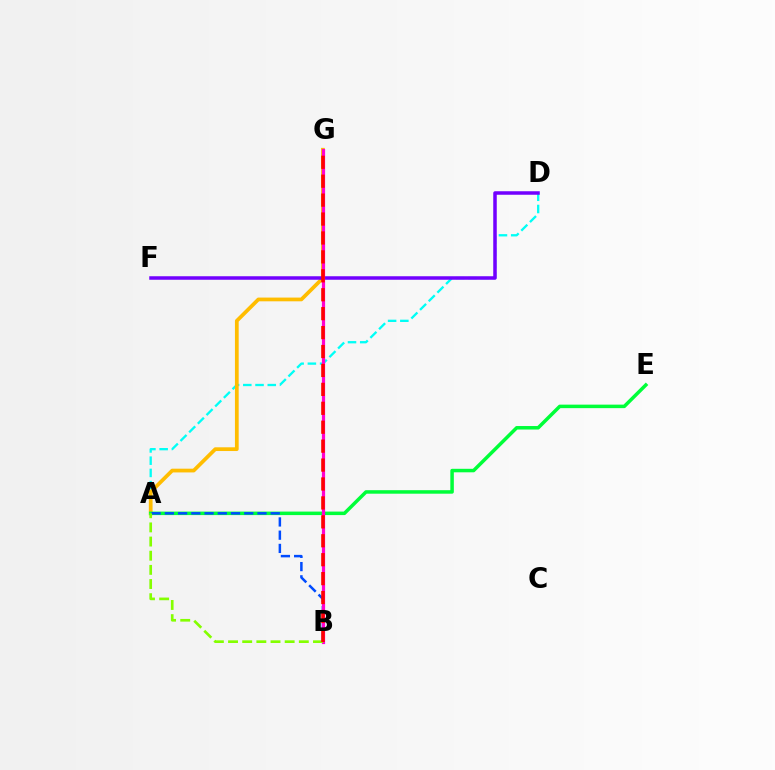{('A', 'D'): [{'color': '#00fff6', 'line_style': 'dashed', 'thickness': 1.66}], ('A', 'G'): [{'color': '#ffbd00', 'line_style': 'solid', 'thickness': 2.69}], ('D', 'F'): [{'color': '#7200ff', 'line_style': 'solid', 'thickness': 2.52}], ('A', 'E'): [{'color': '#00ff39', 'line_style': 'solid', 'thickness': 2.52}], ('A', 'B'): [{'color': '#004bff', 'line_style': 'dashed', 'thickness': 1.8}, {'color': '#84ff00', 'line_style': 'dashed', 'thickness': 1.92}], ('B', 'G'): [{'color': '#ff00cf', 'line_style': 'solid', 'thickness': 2.3}, {'color': '#ff0000', 'line_style': 'dashed', 'thickness': 2.57}]}